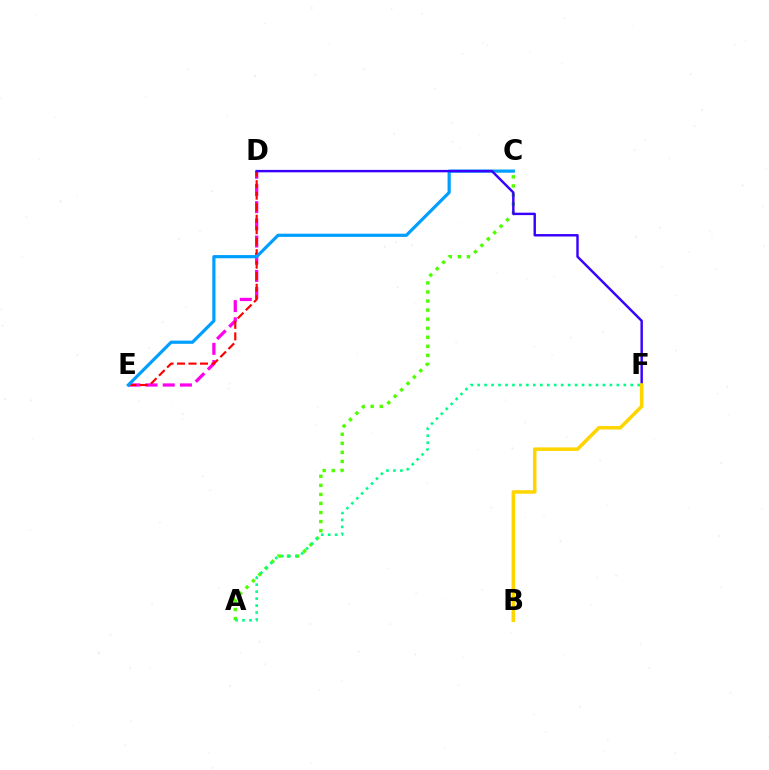{('D', 'E'): [{'color': '#ff00ed', 'line_style': 'dashed', 'thickness': 2.34}, {'color': '#ff0000', 'line_style': 'dashed', 'thickness': 1.56}], ('A', 'C'): [{'color': '#4fff00', 'line_style': 'dotted', 'thickness': 2.46}], ('A', 'F'): [{'color': '#00ff86', 'line_style': 'dotted', 'thickness': 1.89}], ('C', 'E'): [{'color': '#009eff', 'line_style': 'solid', 'thickness': 2.29}], ('D', 'F'): [{'color': '#3700ff', 'line_style': 'solid', 'thickness': 1.75}], ('B', 'F'): [{'color': '#ffd500', 'line_style': 'solid', 'thickness': 2.54}]}